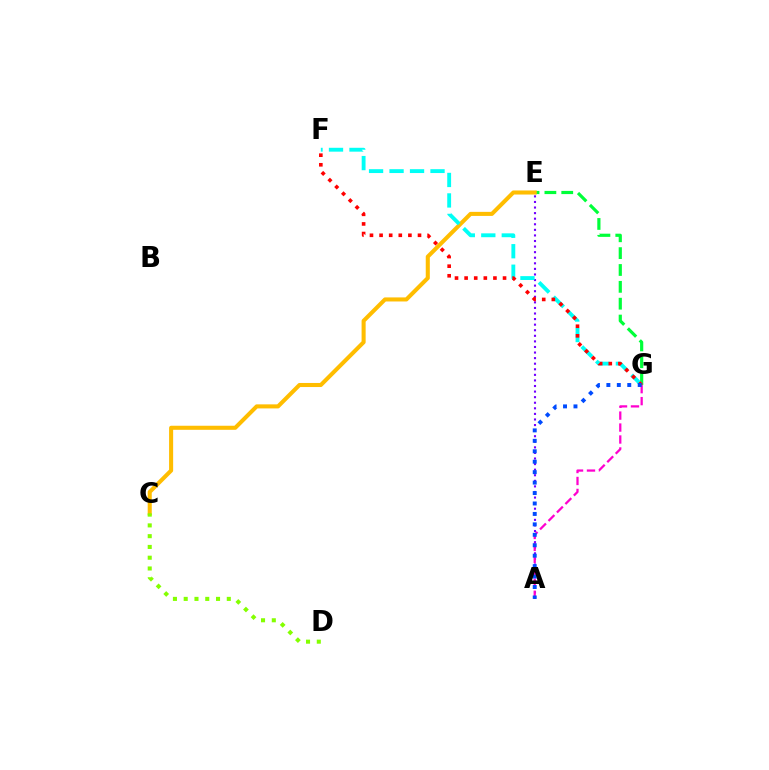{('E', 'G'): [{'color': '#00ff39', 'line_style': 'dashed', 'thickness': 2.29}], ('A', 'E'): [{'color': '#7200ff', 'line_style': 'dotted', 'thickness': 1.52}], ('C', 'E'): [{'color': '#ffbd00', 'line_style': 'solid', 'thickness': 2.92}], ('F', 'G'): [{'color': '#00fff6', 'line_style': 'dashed', 'thickness': 2.78}, {'color': '#ff0000', 'line_style': 'dotted', 'thickness': 2.61}], ('A', 'G'): [{'color': '#ff00cf', 'line_style': 'dashed', 'thickness': 1.62}, {'color': '#004bff', 'line_style': 'dotted', 'thickness': 2.84}], ('C', 'D'): [{'color': '#84ff00', 'line_style': 'dotted', 'thickness': 2.93}]}